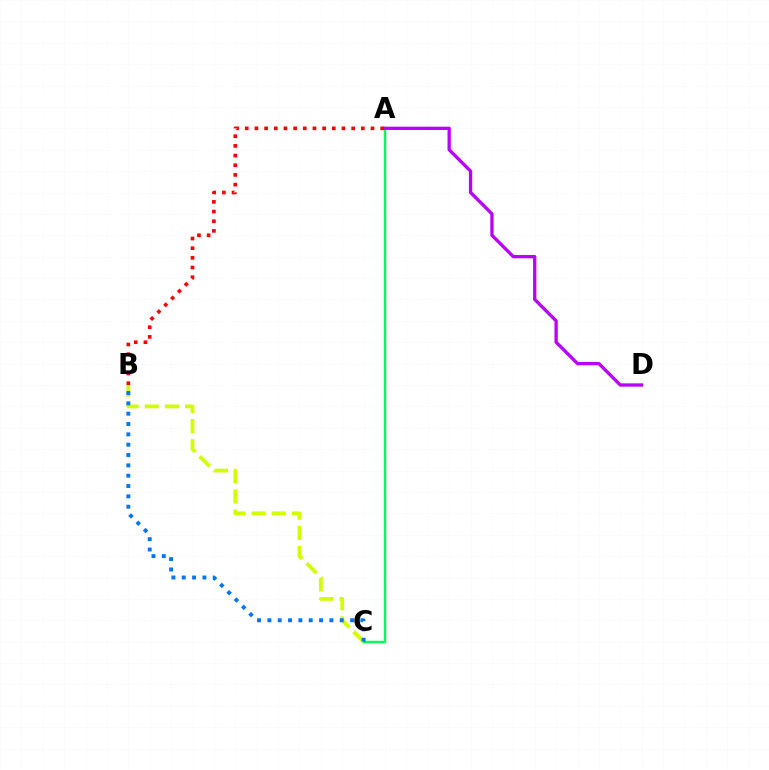{('A', 'C'): [{'color': '#00ff5c', 'line_style': 'solid', 'thickness': 1.77}], ('A', 'D'): [{'color': '#b900ff', 'line_style': 'solid', 'thickness': 2.37}], ('B', 'C'): [{'color': '#d1ff00', 'line_style': 'dashed', 'thickness': 2.73}, {'color': '#0074ff', 'line_style': 'dotted', 'thickness': 2.81}], ('A', 'B'): [{'color': '#ff0000', 'line_style': 'dotted', 'thickness': 2.63}]}